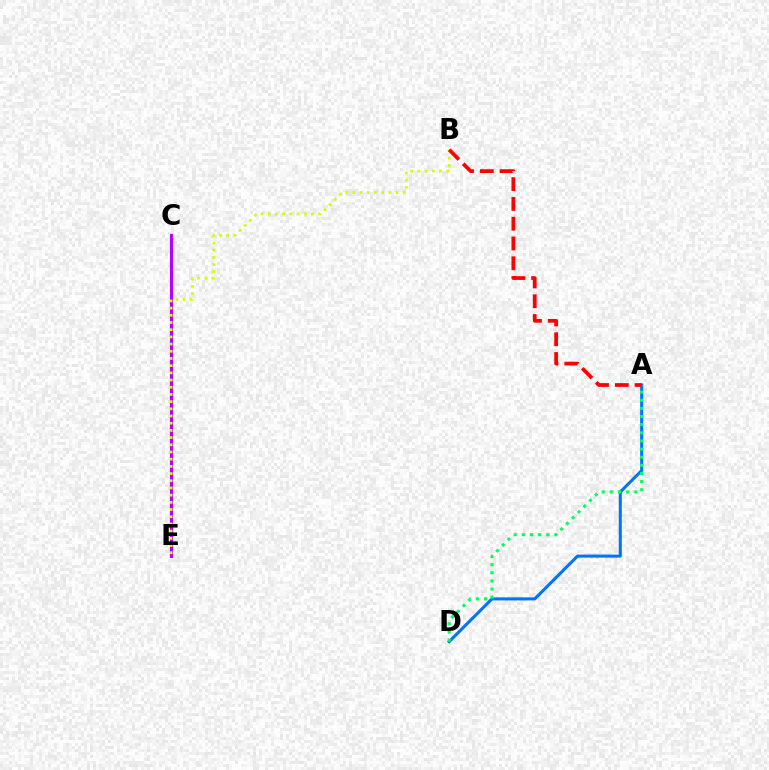{('A', 'D'): [{'color': '#0074ff', 'line_style': 'solid', 'thickness': 2.2}, {'color': '#00ff5c', 'line_style': 'dotted', 'thickness': 2.21}], ('C', 'E'): [{'color': '#b900ff', 'line_style': 'solid', 'thickness': 2.28}], ('B', 'E'): [{'color': '#d1ff00', 'line_style': 'dotted', 'thickness': 1.95}], ('A', 'B'): [{'color': '#ff0000', 'line_style': 'dashed', 'thickness': 2.69}]}